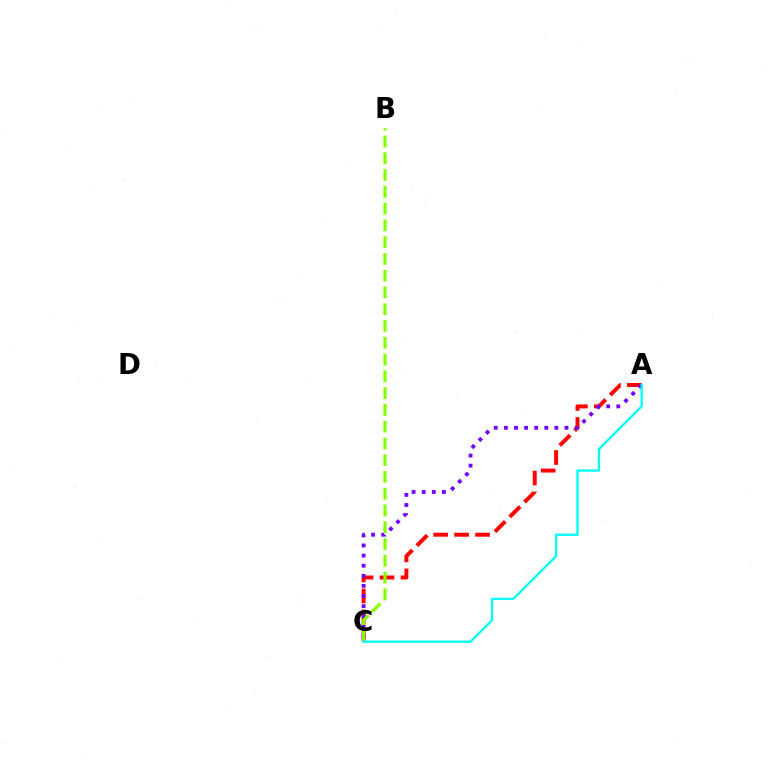{('A', 'C'): [{'color': '#ff0000', 'line_style': 'dashed', 'thickness': 2.85}, {'color': '#7200ff', 'line_style': 'dotted', 'thickness': 2.75}, {'color': '#00fff6', 'line_style': 'solid', 'thickness': 1.66}], ('B', 'C'): [{'color': '#84ff00', 'line_style': 'dashed', 'thickness': 2.28}]}